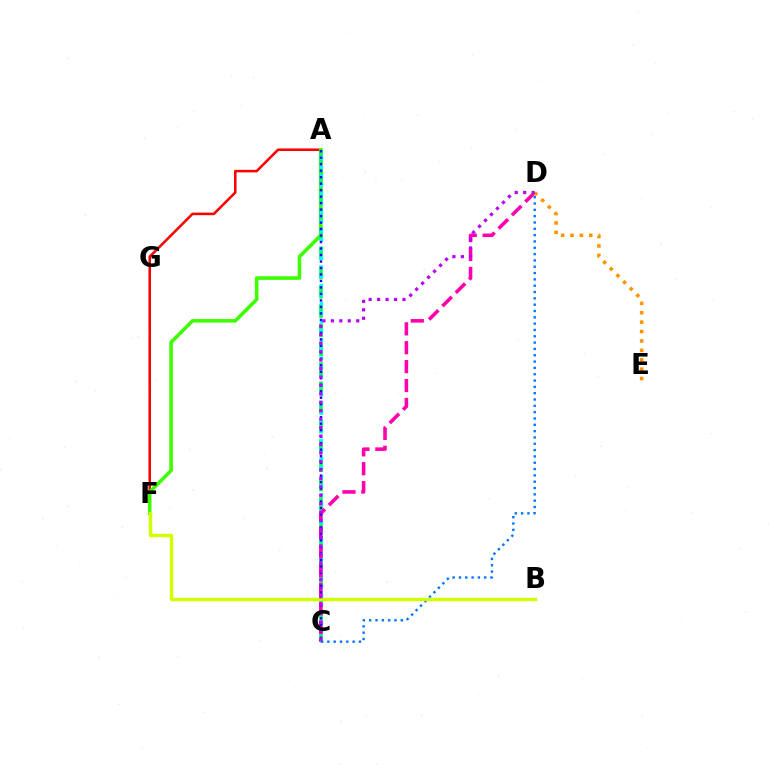{('A', 'F'): [{'color': '#ff0000', 'line_style': 'solid', 'thickness': 1.83}, {'color': '#3dff00', 'line_style': 'solid', 'thickness': 2.57}], ('A', 'C'): [{'color': '#00ff5c', 'line_style': 'dashed', 'thickness': 2.62}, {'color': '#00fff6', 'line_style': 'dotted', 'thickness': 2.48}, {'color': '#2500ff', 'line_style': 'dotted', 'thickness': 1.76}], ('C', 'D'): [{'color': '#ff00ac', 'line_style': 'dashed', 'thickness': 2.57}, {'color': '#0074ff', 'line_style': 'dotted', 'thickness': 1.72}, {'color': '#b900ff', 'line_style': 'dotted', 'thickness': 2.3}], ('D', 'E'): [{'color': '#ff9400', 'line_style': 'dotted', 'thickness': 2.55}], ('B', 'F'): [{'color': '#d1ff00', 'line_style': 'solid', 'thickness': 2.47}]}